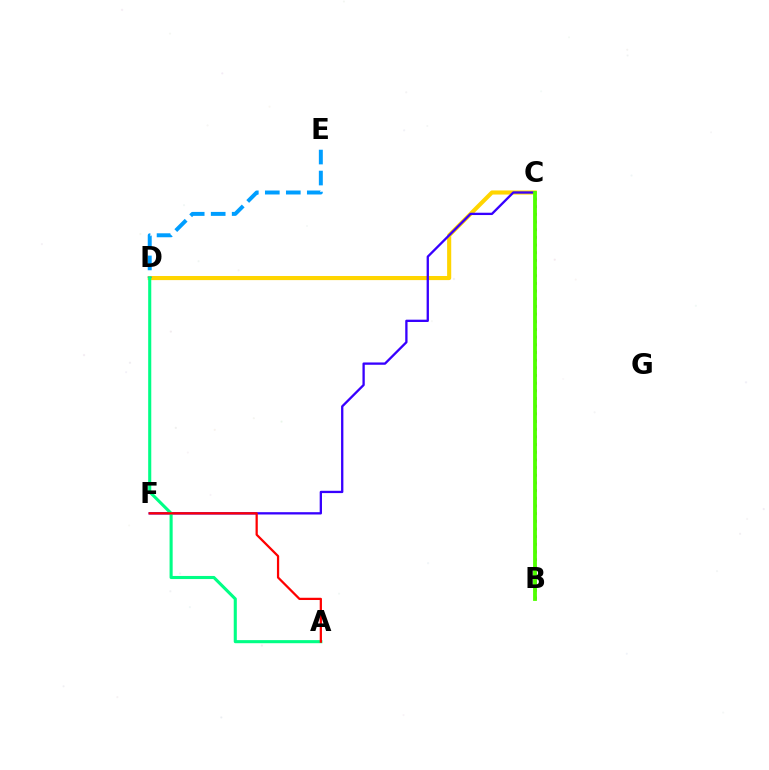{('C', 'D'): [{'color': '#ffd500', 'line_style': 'solid', 'thickness': 2.95}], ('B', 'C'): [{'color': '#ff00ed', 'line_style': 'dotted', 'thickness': 2.09}, {'color': '#4fff00', 'line_style': 'solid', 'thickness': 2.75}], ('C', 'F'): [{'color': '#3700ff', 'line_style': 'solid', 'thickness': 1.66}], ('D', 'E'): [{'color': '#009eff', 'line_style': 'dashed', 'thickness': 2.85}], ('A', 'D'): [{'color': '#00ff86', 'line_style': 'solid', 'thickness': 2.22}], ('A', 'F'): [{'color': '#ff0000', 'line_style': 'solid', 'thickness': 1.62}]}